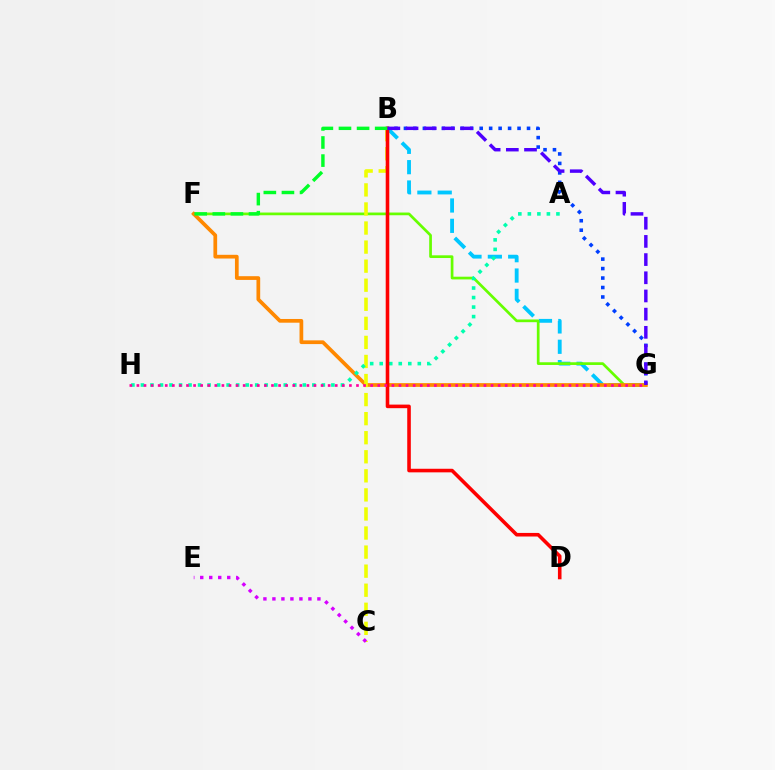{('B', 'G'): [{'color': '#003fff', 'line_style': 'dotted', 'thickness': 2.57}, {'color': '#00c7ff', 'line_style': 'dashed', 'thickness': 2.76}, {'color': '#4f00ff', 'line_style': 'dashed', 'thickness': 2.47}], ('F', 'G'): [{'color': '#66ff00', 'line_style': 'solid', 'thickness': 1.95}, {'color': '#ff8800', 'line_style': 'solid', 'thickness': 2.68}], ('B', 'C'): [{'color': '#eeff00', 'line_style': 'dashed', 'thickness': 2.59}], ('A', 'H'): [{'color': '#00ffaf', 'line_style': 'dotted', 'thickness': 2.59}], ('B', 'D'): [{'color': '#ff0000', 'line_style': 'solid', 'thickness': 2.58}], ('C', 'E'): [{'color': '#d600ff', 'line_style': 'dotted', 'thickness': 2.45}], ('G', 'H'): [{'color': '#ff00a0', 'line_style': 'dotted', 'thickness': 1.92}], ('B', 'F'): [{'color': '#00ff27', 'line_style': 'dashed', 'thickness': 2.46}]}